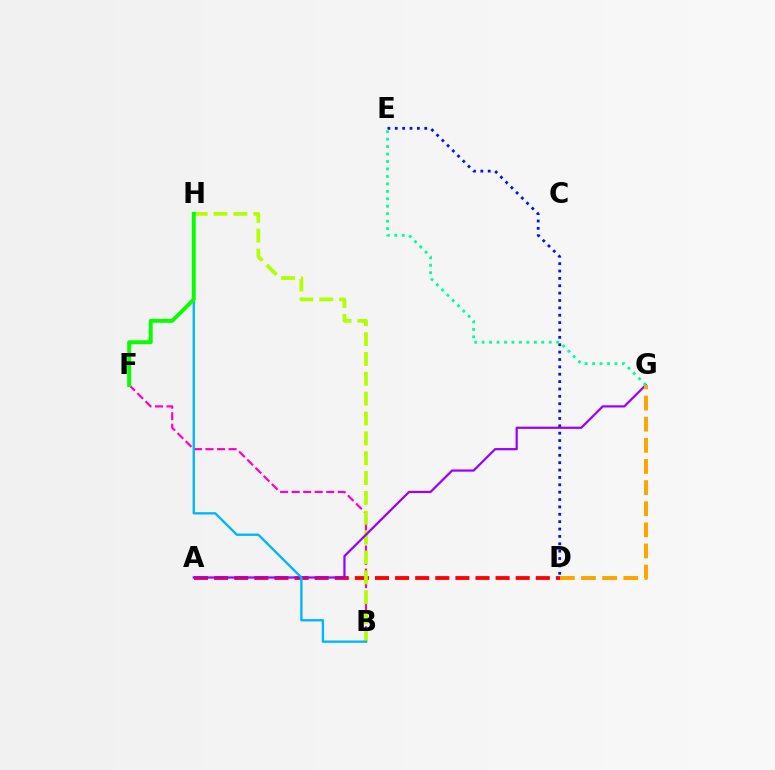{('B', 'F'): [{'color': '#ff00bd', 'line_style': 'dashed', 'thickness': 1.57}], ('D', 'E'): [{'color': '#0010ff', 'line_style': 'dotted', 'thickness': 2.0}], ('A', 'D'): [{'color': '#ff0000', 'line_style': 'dashed', 'thickness': 2.73}], ('B', 'H'): [{'color': '#b3ff00', 'line_style': 'dashed', 'thickness': 2.7}, {'color': '#00b5ff', 'line_style': 'solid', 'thickness': 1.69}], ('A', 'G'): [{'color': '#9b00ff', 'line_style': 'solid', 'thickness': 1.6}], ('D', 'G'): [{'color': '#ffa500', 'line_style': 'dashed', 'thickness': 2.87}], ('F', 'H'): [{'color': '#08ff00', 'line_style': 'solid', 'thickness': 2.83}], ('E', 'G'): [{'color': '#00ff9d', 'line_style': 'dotted', 'thickness': 2.03}]}